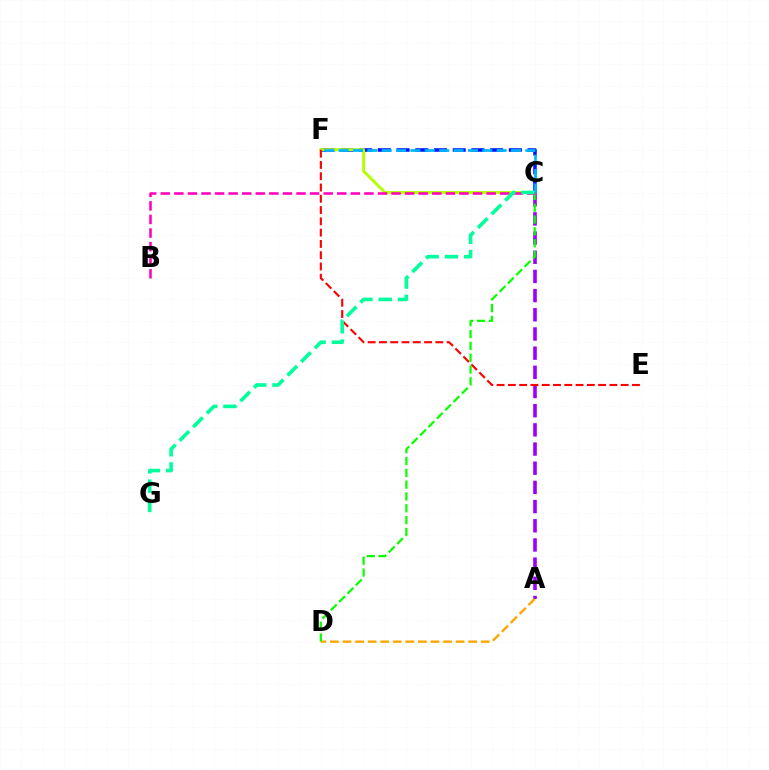{('C', 'F'): [{'color': '#0010ff', 'line_style': 'dashed', 'thickness': 2.54}, {'color': '#b3ff00', 'line_style': 'solid', 'thickness': 2.1}, {'color': '#00b5ff', 'line_style': 'dashed', 'thickness': 1.95}], ('A', 'C'): [{'color': '#9b00ff', 'line_style': 'dashed', 'thickness': 2.61}], ('A', 'D'): [{'color': '#ffa500', 'line_style': 'dashed', 'thickness': 1.71}], ('E', 'F'): [{'color': '#ff0000', 'line_style': 'dashed', 'thickness': 1.53}], ('C', 'D'): [{'color': '#08ff00', 'line_style': 'dashed', 'thickness': 1.6}], ('B', 'C'): [{'color': '#ff00bd', 'line_style': 'dashed', 'thickness': 1.84}], ('C', 'G'): [{'color': '#00ff9d', 'line_style': 'dashed', 'thickness': 2.62}]}